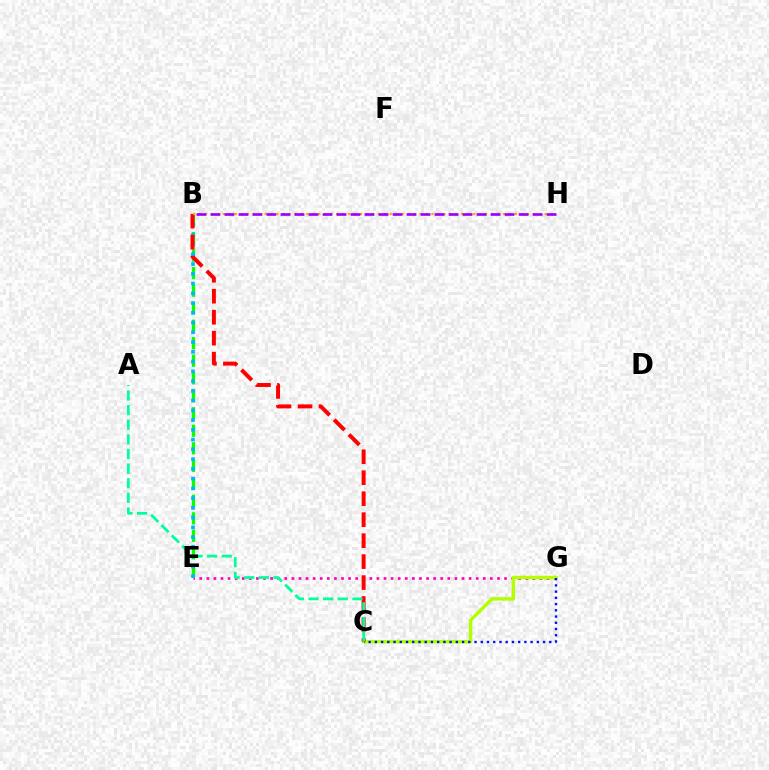{('E', 'G'): [{'color': '#ff00bd', 'line_style': 'dotted', 'thickness': 1.93}], ('C', 'G'): [{'color': '#b3ff00', 'line_style': 'solid', 'thickness': 2.47}, {'color': '#0010ff', 'line_style': 'dotted', 'thickness': 1.69}], ('B', 'E'): [{'color': '#08ff00', 'line_style': 'dashed', 'thickness': 2.38}, {'color': '#00b5ff', 'line_style': 'dotted', 'thickness': 2.65}], ('B', 'C'): [{'color': '#ff0000', 'line_style': 'dashed', 'thickness': 2.85}], ('A', 'C'): [{'color': '#00ff9d', 'line_style': 'dashed', 'thickness': 1.99}], ('B', 'H'): [{'color': '#ffa500', 'line_style': 'dotted', 'thickness': 1.62}, {'color': '#9b00ff', 'line_style': 'dashed', 'thickness': 1.9}]}